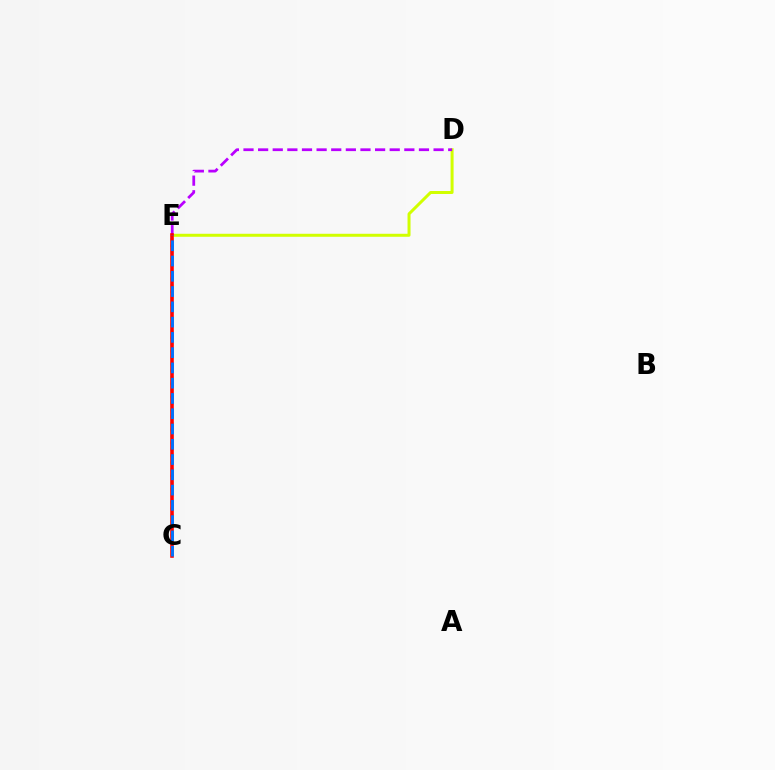{('D', 'E'): [{'color': '#d1ff00', 'line_style': 'solid', 'thickness': 2.16}, {'color': '#b900ff', 'line_style': 'dashed', 'thickness': 1.99}], ('C', 'E'): [{'color': '#00ff5c', 'line_style': 'dotted', 'thickness': 1.79}, {'color': '#ff0000', 'line_style': 'solid', 'thickness': 2.58}, {'color': '#0074ff', 'line_style': 'dashed', 'thickness': 2.07}]}